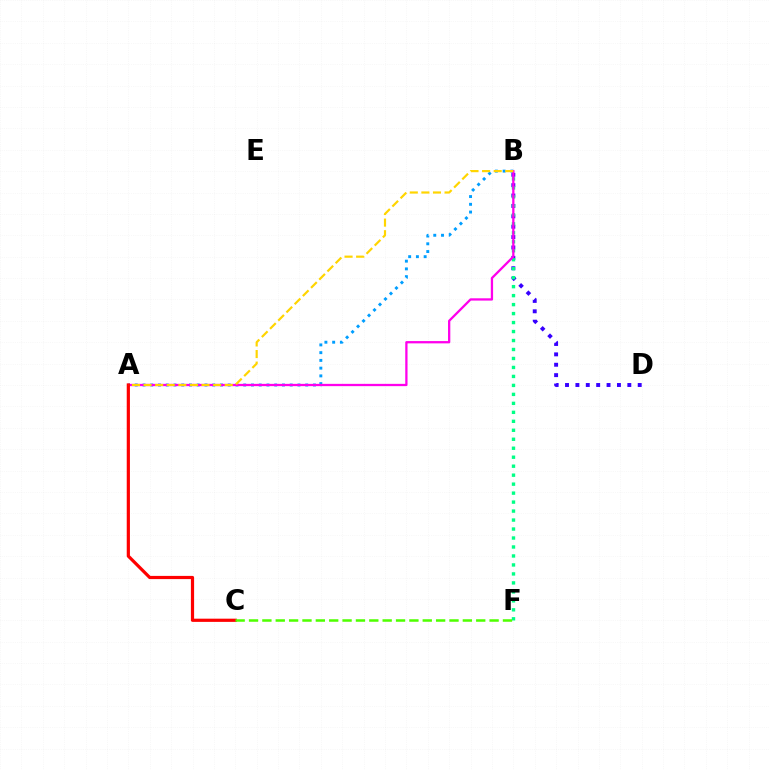{('B', 'D'): [{'color': '#3700ff', 'line_style': 'dotted', 'thickness': 2.82}], ('A', 'B'): [{'color': '#009eff', 'line_style': 'dotted', 'thickness': 2.11}, {'color': '#ff00ed', 'line_style': 'solid', 'thickness': 1.65}, {'color': '#ffd500', 'line_style': 'dashed', 'thickness': 1.58}], ('B', 'F'): [{'color': '#00ff86', 'line_style': 'dotted', 'thickness': 2.44}], ('A', 'C'): [{'color': '#ff0000', 'line_style': 'solid', 'thickness': 2.31}], ('C', 'F'): [{'color': '#4fff00', 'line_style': 'dashed', 'thickness': 1.82}]}